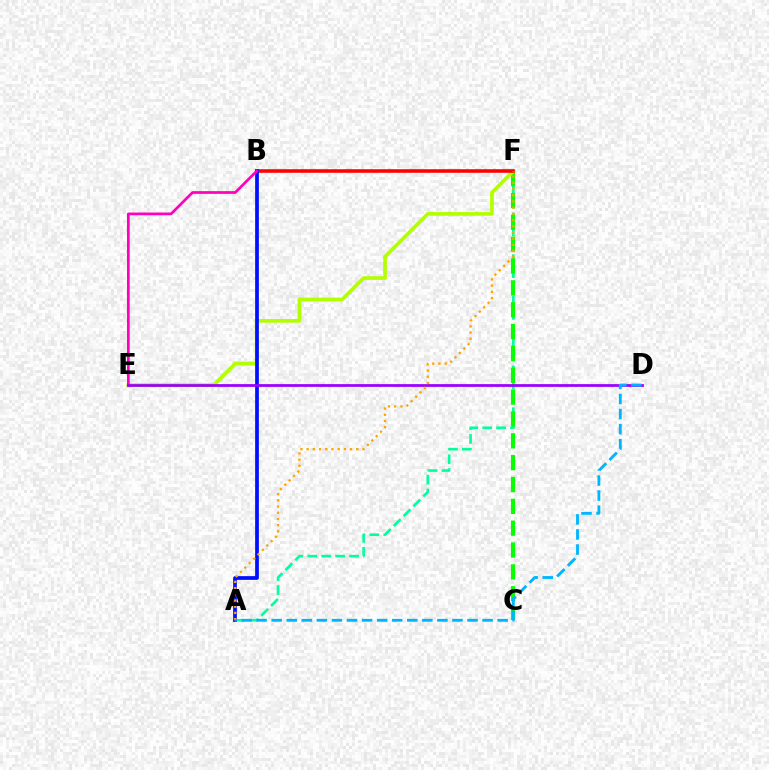{('A', 'F'): [{'color': '#00ff9d', 'line_style': 'dashed', 'thickness': 1.89}, {'color': '#ffa500', 'line_style': 'dotted', 'thickness': 1.69}], ('C', 'F'): [{'color': '#08ff00', 'line_style': 'dashed', 'thickness': 2.97}], ('E', 'F'): [{'color': '#b3ff00', 'line_style': 'solid', 'thickness': 2.65}], ('B', 'F'): [{'color': '#ff0000', 'line_style': 'solid', 'thickness': 2.57}], ('A', 'B'): [{'color': '#0010ff', 'line_style': 'solid', 'thickness': 2.68}], ('B', 'E'): [{'color': '#ff00bd', 'line_style': 'solid', 'thickness': 1.96}], ('D', 'E'): [{'color': '#9b00ff', 'line_style': 'solid', 'thickness': 1.98}], ('A', 'D'): [{'color': '#00b5ff', 'line_style': 'dashed', 'thickness': 2.05}]}